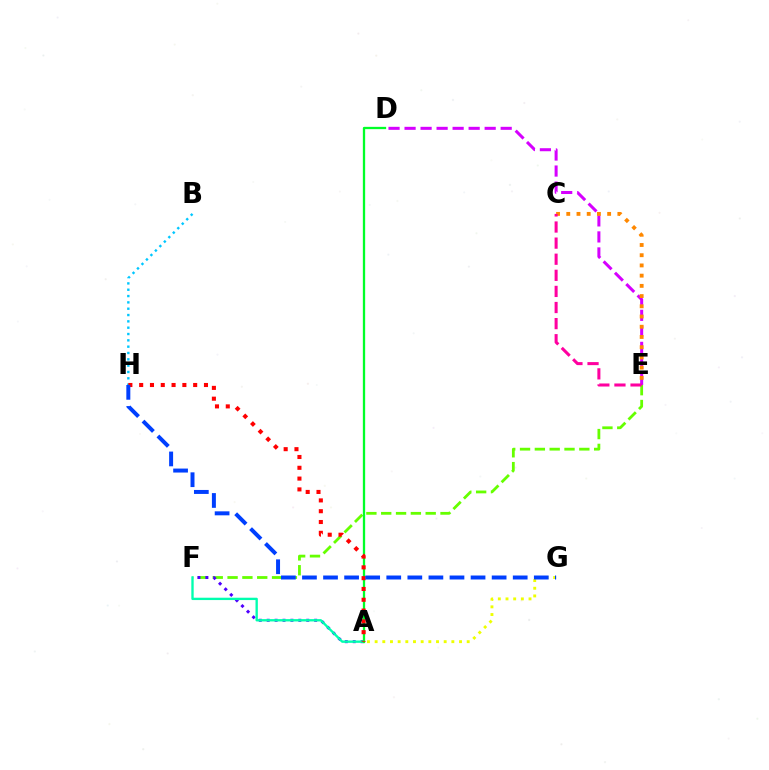{('E', 'F'): [{'color': '#66ff00', 'line_style': 'dashed', 'thickness': 2.01}], ('B', 'H'): [{'color': '#00c7ff', 'line_style': 'dotted', 'thickness': 1.72}], ('A', 'F'): [{'color': '#4f00ff', 'line_style': 'dotted', 'thickness': 2.15}, {'color': '#00ffaf', 'line_style': 'solid', 'thickness': 1.69}], ('D', 'E'): [{'color': '#d600ff', 'line_style': 'dashed', 'thickness': 2.18}], ('C', 'E'): [{'color': '#ff8800', 'line_style': 'dotted', 'thickness': 2.78}, {'color': '#ff00a0', 'line_style': 'dashed', 'thickness': 2.19}], ('A', 'D'): [{'color': '#00ff27', 'line_style': 'solid', 'thickness': 1.65}], ('A', 'G'): [{'color': '#eeff00', 'line_style': 'dotted', 'thickness': 2.08}], ('A', 'H'): [{'color': '#ff0000', 'line_style': 'dotted', 'thickness': 2.93}], ('G', 'H'): [{'color': '#003fff', 'line_style': 'dashed', 'thickness': 2.86}]}